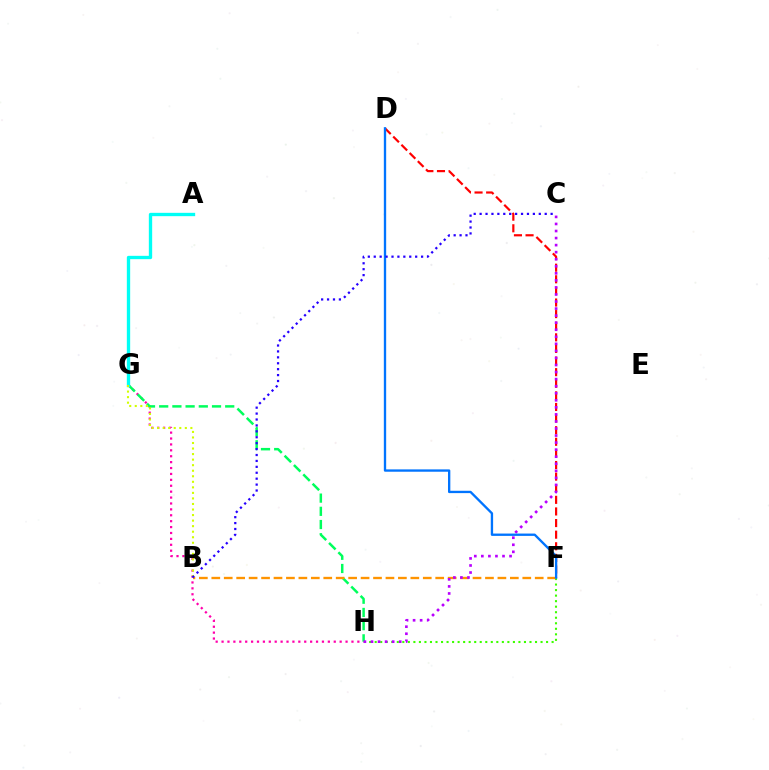{('D', 'F'): [{'color': '#ff0000', 'line_style': 'dashed', 'thickness': 1.58}, {'color': '#0074ff', 'line_style': 'solid', 'thickness': 1.68}], ('G', 'H'): [{'color': '#ff00ac', 'line_style': 'dotted', 'thickness': 1.6}, {'color': '#00ff5c', 'line_style': 'dashed', 'thickness': 1.79}], ('F', 'H'): [{'color': '#3dff00', 'line_style': 'dotted', 'thickness': 1.5}], ('A', 'G'): [{'color': '#00fff6', 'line_style': 'solid', 'thickness': 2.4}], ('B', 'F'): [{'color': '#ff9400', 'line_style': 'dashed', 'thickness': 1.69}], ('C', 'H'): [{'color': '#b900ff', 'line_style': 'dotted', 'thickness': 1.92}], ('B', 'G'): [{'color': '#d1ff00', 'line_style': 'dotted', 'thickness': 1.51}], ('B', 'C'): [{'color': '#2500ff', 'line_style': 'dotted', 'thickness': 1.61}]}